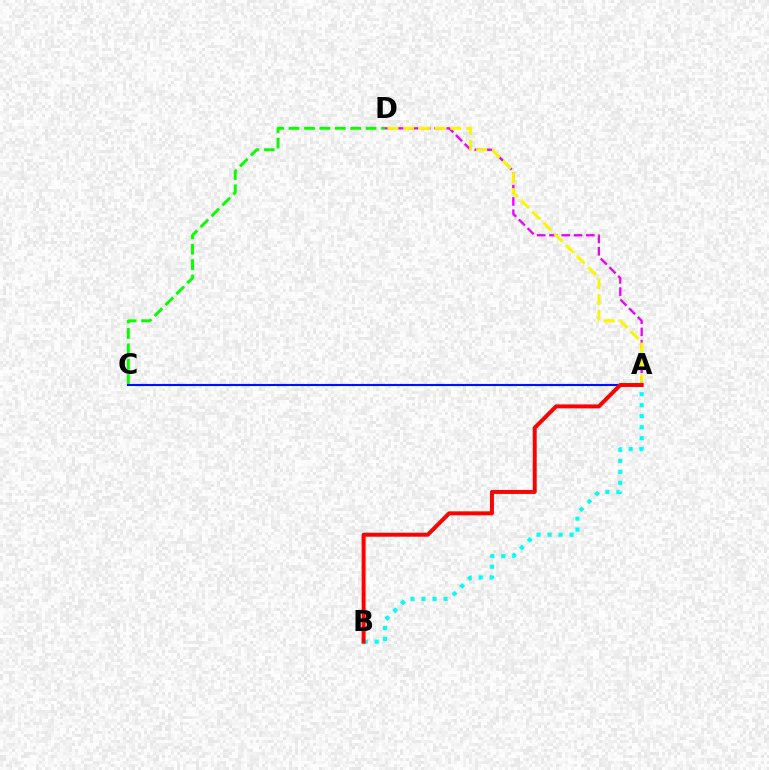{('C', 'D'): [{'color': '#08ff00', 'line_style': 'dashed', 'thickness': 2.09}], ('A', 'D'): [{'color': '#ee00ff', 'line_style': 'dashed', 'thickness': 1.67}, {'color': '#fcf500', 'line_style': 'dashed', 'thickness': 2.14}], ('A', 'B'): [{'color': '#00fff6', 'line_style': 'dotted', 'thickness': 2.99}, {'color': '#ff0000', 'line_style': 'solid', 'thickness': 2.85}], ('A', 'C'): [{'color': '#0010ff', 'line_style': 'solid', 'thickness': 1.52}]}